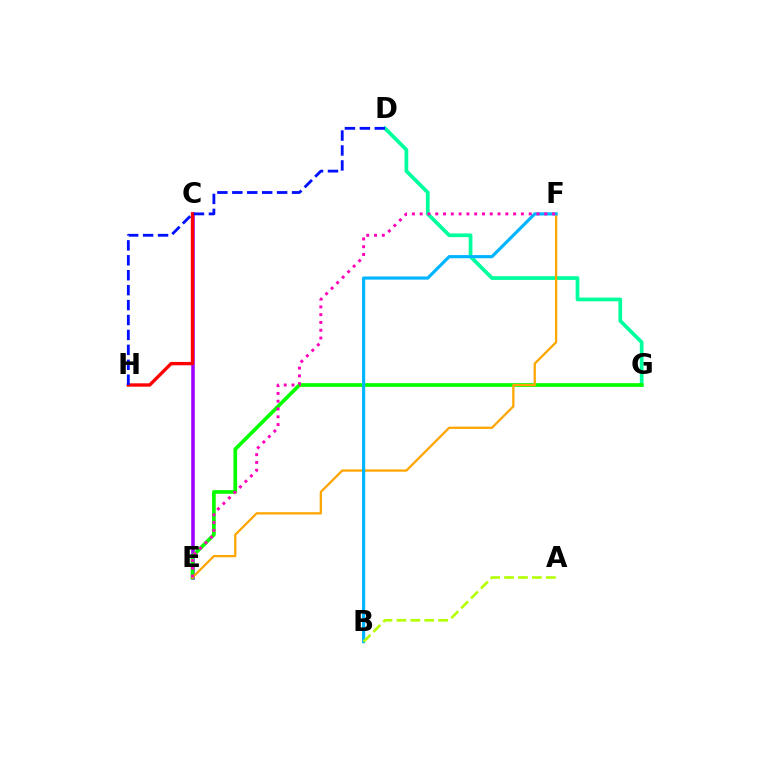{('D', 'G'): [{'color': '#00ff9d', 'line_style': 'solid', 'thickness': 2.68}], ('C', 'E'): [{'color': '#9b00ff', 'line_style': 'solid', 'thickness': 2.56}], ('E', 'G'): [{'color': '#08ff00', 'line_style': 'solid', 'thickness': 2.66}], ('E', 'F'): [{'color': '#ffa500', 'line_style': 'solid', 'thickness': 1.64}, {'color': '#ff00bd', 'line_style': 'dotted', 'thickness': 2.12}], ('B', 'F'): [{'color': '#00b5ff', 'line_style': 'solid', 'thickness': 2.27}], ('A', 'B'): [{'color': '#b3ff00', 'line_style': 'dashed', 'thickness': 1.89}], ('C', 'H'): [{'color': '#ff0000', 'line_style': 'solid', 'thickness': 2.42}], ('D', 'H'): [{'color': '#0010ff', 'line_style': 'dashed', 'thickness': 2.03}]}